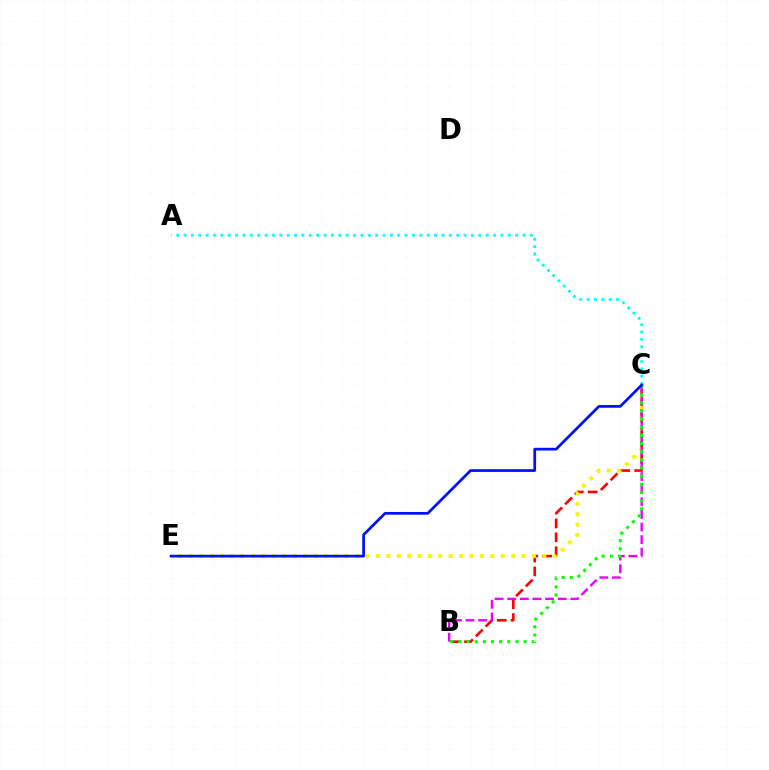{('B', 'C'): [{'color': '#ff0000', 'line_style': 'dashed', 'thickness': 1.88}, {'color': '#ee00ff', 'line_style': 'dashed', 'thickness': 1.71}, {'color': '#08ff00', 'line_style': 'dotted', 'thickness': 2.21}], ('C', 'E'): [{'color': '#fcf500', 'line_style': 'dotted', 'thickness': 2.83}, {'color': '#0010ff', 'line_style': 'solid', 'thickness': 1.96}], ('A', 'C'): [{'color': '#00fff6', 'line_style': 'dotted', 'thickness': 2.0}]}